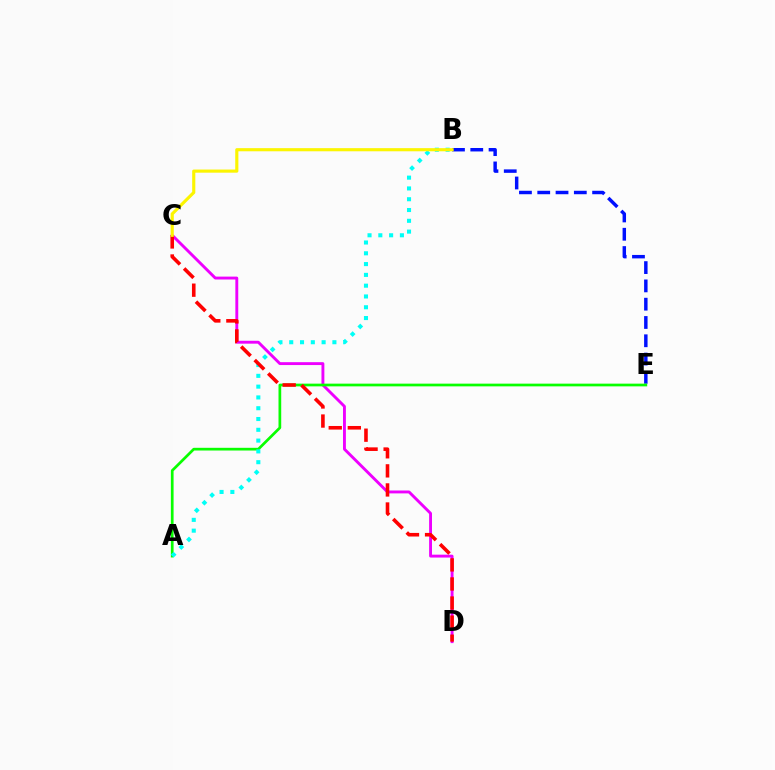{('C', 'D'): [{'color': '#ee00ff', 'line_style': 'solid', 'thickness': 2.08}, {'color': '#ff0000', 'line_style': 'dashed', 'thickness': 2.59}], ('B', 'E'): [{'color': '#0010ff', 'line_style': 'dashed', 'thickness': 2.48}], ('A', 'E'): [{'color': '#08ff00', 'line_style': 'solid', 'thickness': 1.95}], ('A', 'B'): [{'color': '#00fff6', 'line_style': 'dotted', 'thickness': 2.93}], ('B', 'C'): [{'color': '#fcf500', 'line_style': 'solid', 'thickness': 2.26}]}